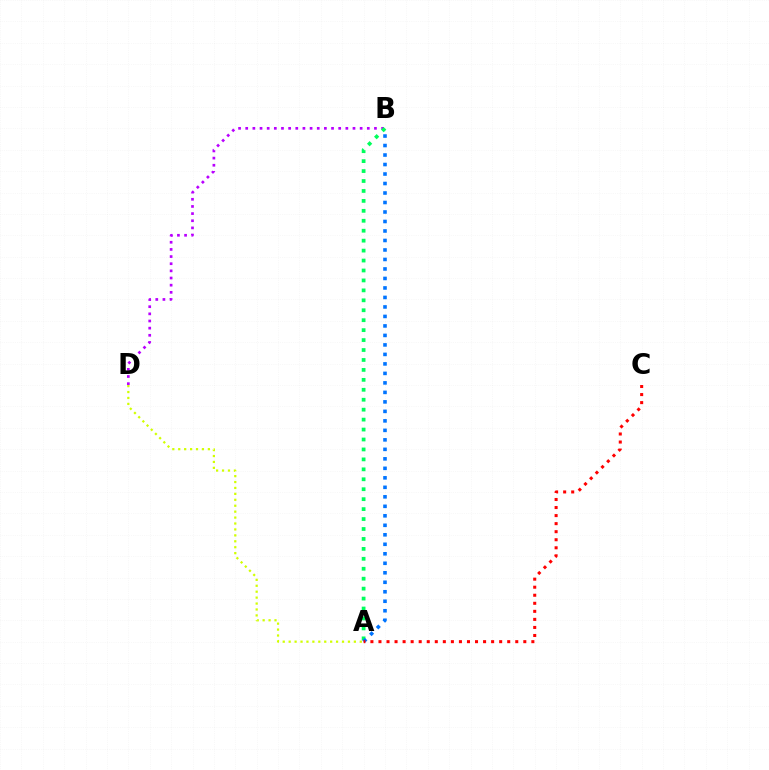{('B', 'D'): [{'color': '#b900ff', 'line_style': 'dotted', 'thickness': 1.94}], ('A', 'B'): [{'color': '#00ff5c', 'line_style': 'dotted', 'thickness': 2.7}, {'color': '#0074ff', 'line_style': 'dotted', 'thickness': 2.58}], ('A', 'D'): [{'color': '#d1ff00', 'line_style': 'dotted', 'thickness': 1.61}], ('A', 'C'): [{'color': '#ff0000', 'line_style': 'dotted', 'thickness': 2.19}]}